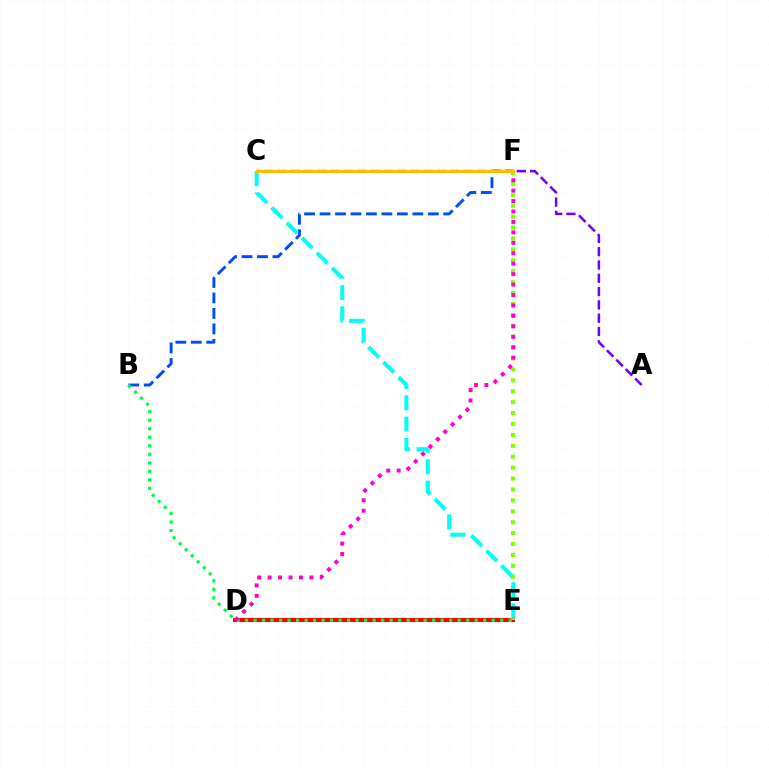{('D', 'E'): [{'color': '#ff0000', 'line_style': 'solid', 'thickness': 2.95}], ('B', 'F'): [{'color': '#004bff', 'line_style': 'dashed', 'thickness': 2.1}], ('E', 'F'): [{'color': '#84ff00', 'line_style': 'dotted', 'thickness': 2.96}], ('C', 'E'): [{'color': '#00fff6', 'line_style': 'dashed', 'thickness': 2.9}], ('B', 'E'): [{'color': '#00ff39', 'line_style': 'dotted', 'thickness': 2.31}], ('D', 'F'): [{'color': '#ff00cf', 'line_style': 'dotted', 'thickness': 2.84}], ('A', 'C'): [{'color': '#7200ff', 'line_style': 'dashed', 'thickness': 1.81}], ('C', 'F'): [{'color': '#ffbd00', 'line_style': 'solid', 'thickness': 2.15}]}